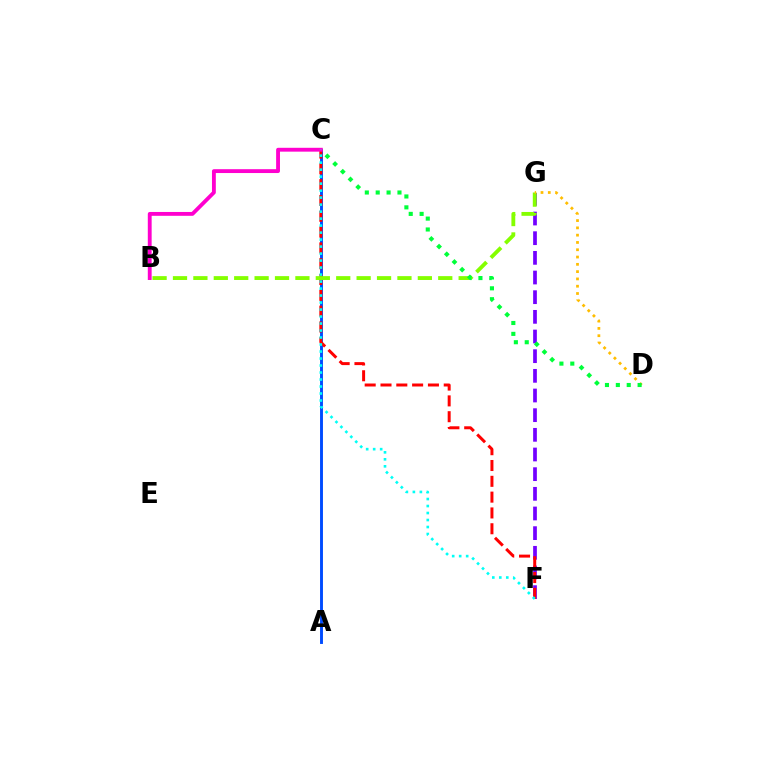{('A', 'C'): [{'color': '#004bff', 'line_style': 'solid', 'thickness': 2.09}], ('F', 'G'): [{'color': '#7200ff', 'line_style': 'dashed', 'thickness': 2.67}], ('C', 'F'): [{'color': '#ff0000', 'line_style': 'dashed', 'thickness': 2.15}, {'color': '#00fff6', 'line_style': 'dotted', 'thickness': 1.9}], ('B', 'G'): [{'color': '#84ff00', 'line_style': 'dashed', 'thickness': 2.77}], ('D', 'G'): [{'color': '#ffbd00', 'line_style': 'dotted', 'thickness': 1.98}], ('C', 'D'): [{'color': '#00ff39', 'line_style': 'dotted', 'thickness': 2.96}], ('B', 'C'): [{'color': '#ff00cf', 'line_style': 'solid', 'thickness': 2.77}]}